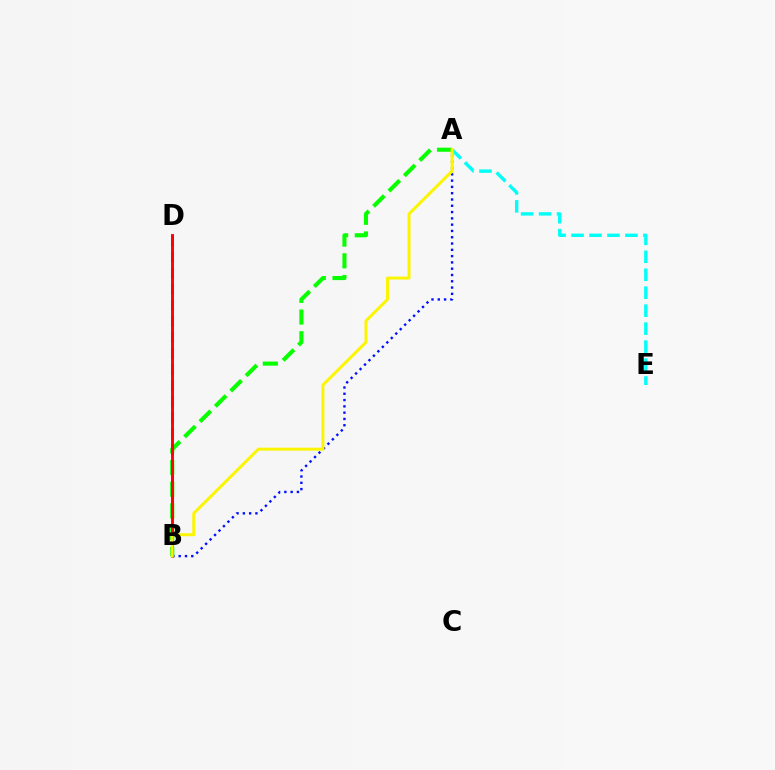{('B', 'D'): [{'color': '#ee00ff', 'line_style': 'dashed', 'thickness': 2.18}, {'color': '#ff0000', 'line_style': 'solid', 'thickness': 2.08}], ('A', 'B'): [{'color': '#0010ff', 'line_style': 'dotted', 'thickness': 1.71}, {'color': '#08ff00', 'line_style': 'dashed', 'thickness': 2.95}, {'color': '#fcf500', 'line_style': 'solid', 'thickness': 2.13}], ('A', 'E'): [{'color': '#00fff6', 'line_style': 'dashed', 'thickness': 2.44}]}